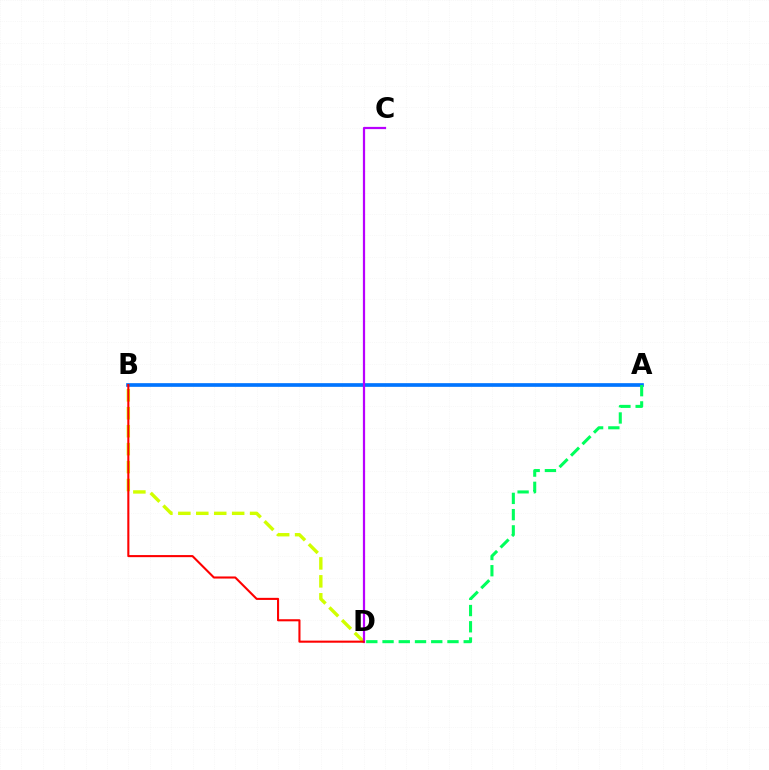{('B', 'D'): [{'color': '#d1ff00', 'line_style': 'dashed', 'thickness': 2.44}, {'color': '#ff0000', 'line_style': 'solid', 'thickness': 1.51}], ('A', 'B'): [{'color': '#0074ff', 'line_style': 'solid', 'thickness': 2.64}], ('C', 'D'): [{'color': '#b900ff', 'line_style': 'solid', 'thickness': 1.61}], ('A', 'D'): [{'color': '#00ff5c', 'line_style': 'dashed', 'thickness': 2.21}]}